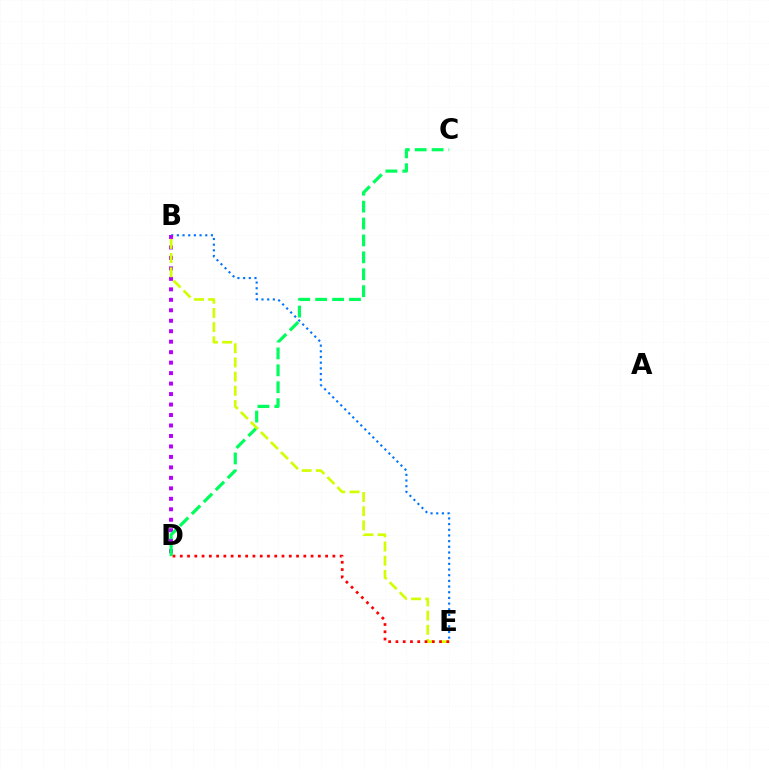{('B', 'E'): [{'color': '#0074ff', 'line_style': 'dotted', 'thickness': 1.54}, {'color': '#d1ff00', 'line_style': 'dashed', 'thickness': 1.93}], ('B', 'D'): [{'color': '#b900ff', 'line_style': 'dotted', 'thickness': 2.85}], ('C', 'D'): [{'color': '#00ff5c', 'line_style': 'dashed', 'thickness': 2.3}], ('D', 'E'): [{'color': '#ff0000', 'line_style': 'dotted', 'thickness': 1.97}]}